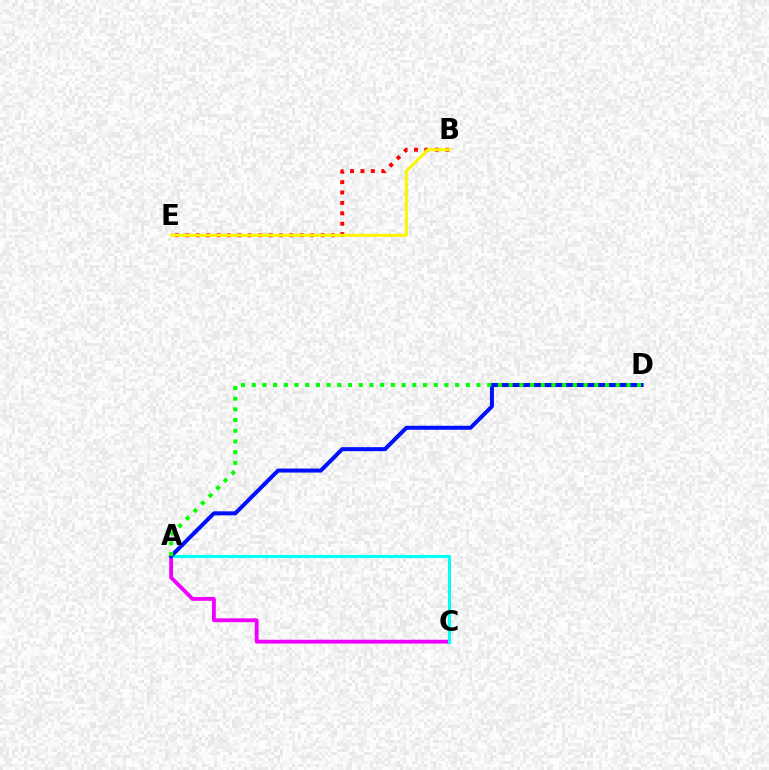{('B', 'E'): [{'color': '#ff0000', 'line_style': 'dotted', 'thickness': 2.83}, {'color': '#fcf500', 'line_style': 'solid', 'thickness': 2.13}], ('A', 'C'): [{'color': '#ee00ff', 'line_style': 'solid', 'thickness': 2.77}, {'color': '#00fff6', 'line_style': 'solid', 'thickness': 2.21}], ('A', 'D'): [{'color': '#0010ff', 'line_style': 'solid', 'thickness': 2.89}, {'color': '#08ff00', 'line_style': 'dotted', 'thickness': 2.91}]}